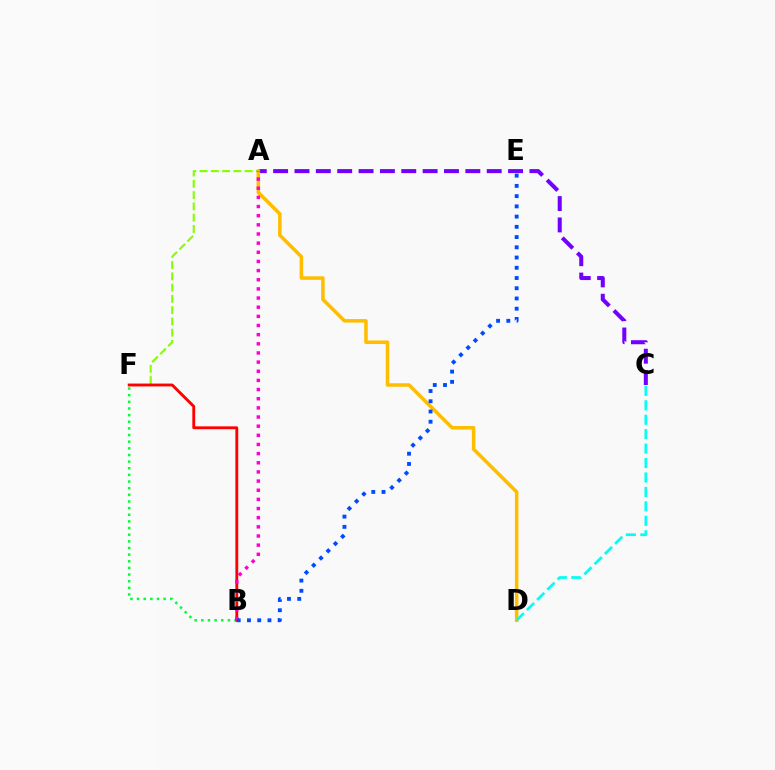{('A', 'C'): [{'color': '#7200ff', 'line_style': 'dashed', 'thickness': 2.9}], ('A', 'F'): [{'color': '#84ff00', 'line_style': 'dashed', 'thickness': 1.53}], ('A', 'D'): [{'color': '#ffbd00', 'line_style': 'solid', 'thickness': 2.54}], ('B', 'F'): [{'color': '#00ff39', 'line_style': 'dotted', 'thickness': 1.81}, {'color': '#ff0000', 'line_style': 'solid', 'thickness': 2.06}], ('A', 'B'): [{'color': '#ff00cf', 'line_style': 'dotted', 'thickness': 2.49}], ('B', 'E'): [{'color': '#004bff', 'line_style': 'dotted', 'thickness': 2.78}], ('C', 'D'): [{'color': '#00fff6', 'line_style': 'dashed', 'thickness': 1.96}]}